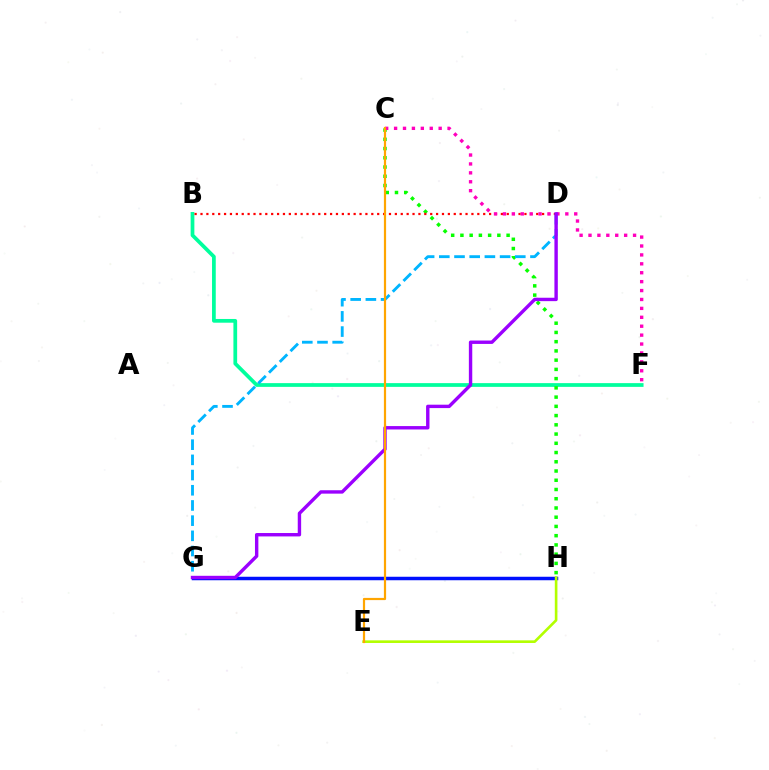{('B', 'F'): [{'color': '#00ff9d', 'line_style': 'solid', 'thickness': 2.69}], ('G', 'H'): [{'color': '#0010ff', 'line_style': 'solid', 'thickness': 2.51}], ('C', 'H'): [{'color': '#08ff00', 'line_style': 'dotted', 'thickness': 2.51}], ('B', 'D'): [{'color': '#ff0000', 'line_style': 'dotted', 'thickness': 1.6}], ('D', 'G'): [{'color': '#00b5ff', 'line_style': 'dashed', 'thickness': 2.06}, {'color': '#9b00ff', 'line_style': 'solid', 'thickness': 2.45}], ('C', 'F'): [{'color': '#ff00bd', 'line_style': 'dotted', 'thickness': 2.42}], ('E', 'H'): [{'color': '#b3ff00', 'line_style': 'solid', 'thickness': 1.89}], ('C', 'E'): [{'color': '#ffa500', 'line_style': 'solid', 'thickness': 1.59}]}